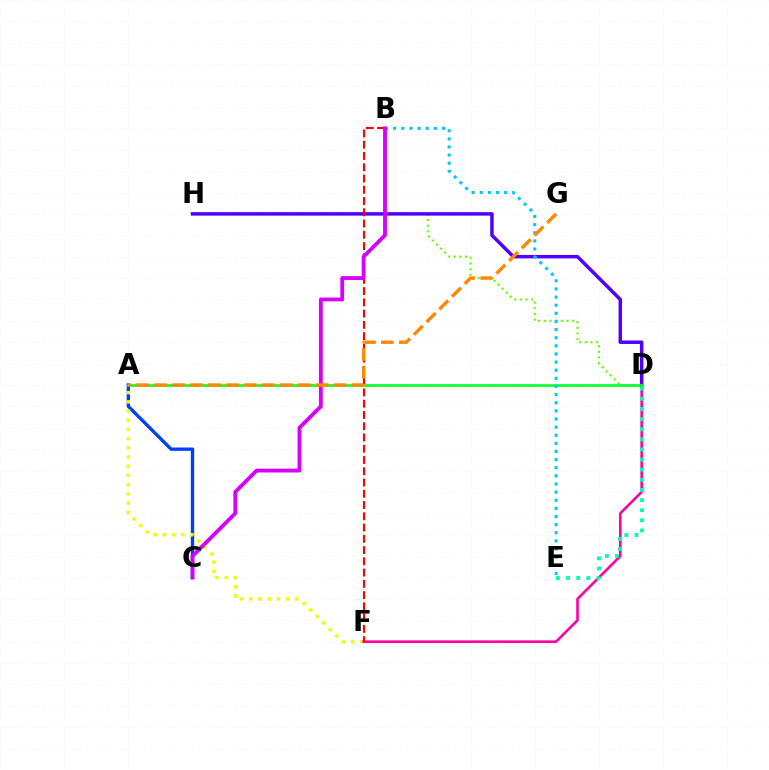{('D', 'H'): [{'color': '#66ff00', 'line_style': 'dotted', 'thickness': 1.54}, {'color': '#4f00ff', 'line_style': 'solid', 'thickness': 2.5}], ('A', 'C'): [{'color': '#003fff', 'line_style': 'solid', 'thickness': 2.41}], ('A', 'F'): [{'color': '#eeff00', 'line_style': 'dotted', 'thickness': 2.5}], ('D', 'F'): [{'color': '#ff00a0', 'line_style': 'solid', 'thickness': 1.86}], ('D', 'E'): [{'color': '#00ffaf', 'line_style': 'dotted', 'thickness': 2.75}], ('B', 'F'): [{'color': '#ff0000', 'line_style': 'dashed', 'thickness': 1.53}], ('A', 'D'): [{'color': '#00ff27', 'line_style': 'solid', 'thickness': 1.88}], ('B', 'E'): [{'color': '#00c7ff', 'line_style': 'dotted', 'thickness': 2.21}], ('B', 'C'): [{'color': '#d600ff', 'line_style': 'solid', 'thickness': 2.76}], ('A', 'G'): [{'color': '#ff8800', 'line_style': 'dashed', 'thickness': 2.44}]}